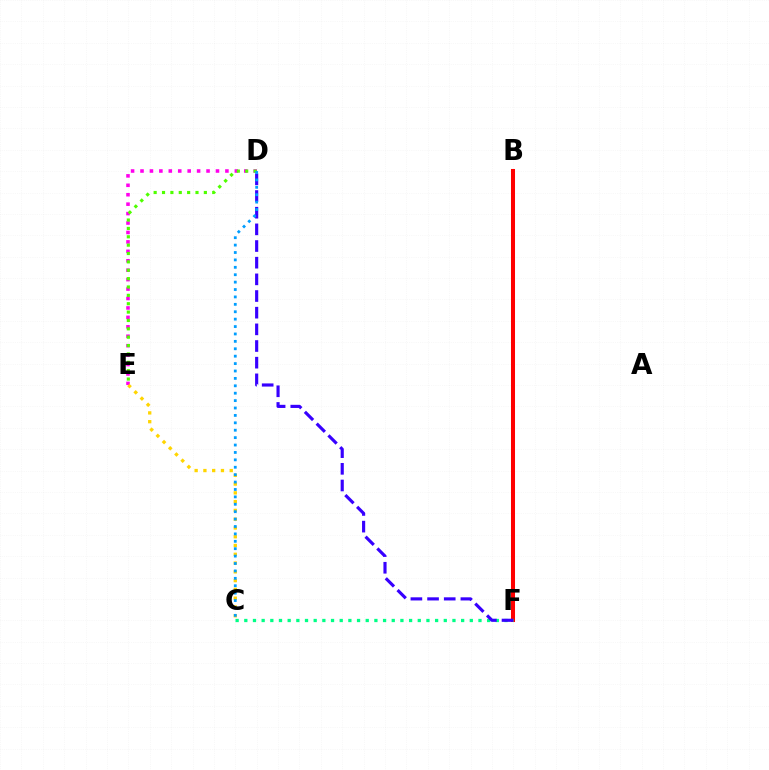{('D', 'E'): [{'color': '#ff00ed', 'line_style': 'dotted', 'thickness': 2.56}, {'color': '#4fff00', 'line_style': 'dotted', 'thickness': 2.27}], ('B', 'F'): [{'color': '#ff0000', 'line_style': 'solid', 'thickness': 2.9}], ('C', 'E'): [{'color': '#ffd500', 'line_style': 'dotted', 'thickness': 2.38}], ('C', 'F'): [{'color': '#00ff86', 'line_style': 'dotted', 'thickness': 2.36}], ('D', 'F'): [{'color': '#3700ff', 'line_style': 'dashed', 'thickness': 2.26}], ('C', 'D'): [{'color': '#009eff', 'line_style': 'dotted', 'thickness': 2.01}]}